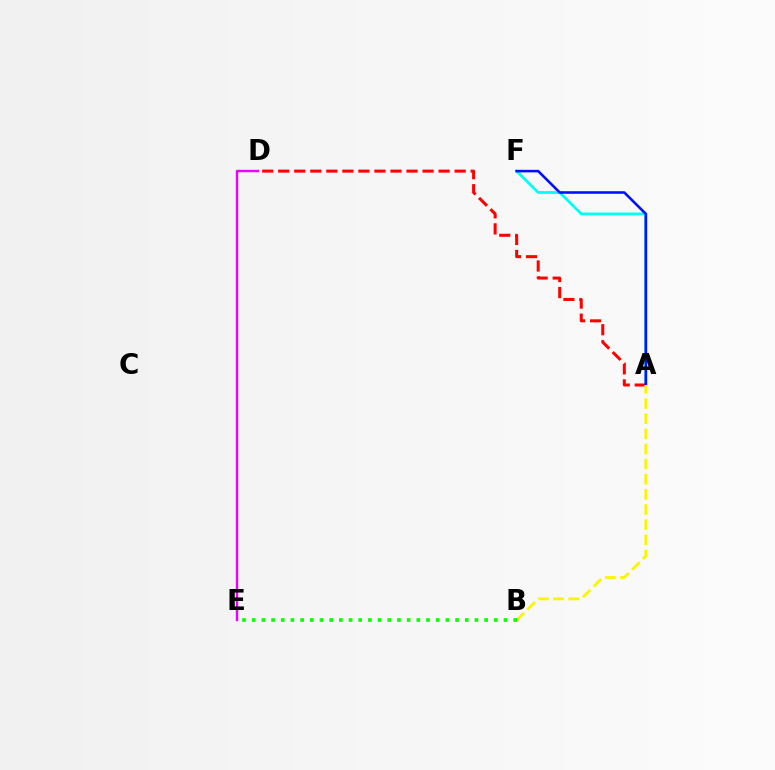{('A', 'F'): [{'color': '#00fff6', 'line_style': 'solid', 'thickness': 1.99}, {'color': '#0010ff', 'line_style': 'solid', 'thickness': 1.86}], ('A', 'D'): [{'color': '#ff0000', 'line_style': 'dashed', 'thickness': 2.18}], ('A', 'B'): [{'color': '#fcf500', 'line_style': 'dashed', 'thickness': 2.06}], ('B', 'E'): [{'color': '#08ff00', 'line_style': 'dotted', 'thickness': 2.63}], ('D', 'E'): [{'color': '#ee00ff', 'line_style': 'solid', 'thickness': 1.73}]}